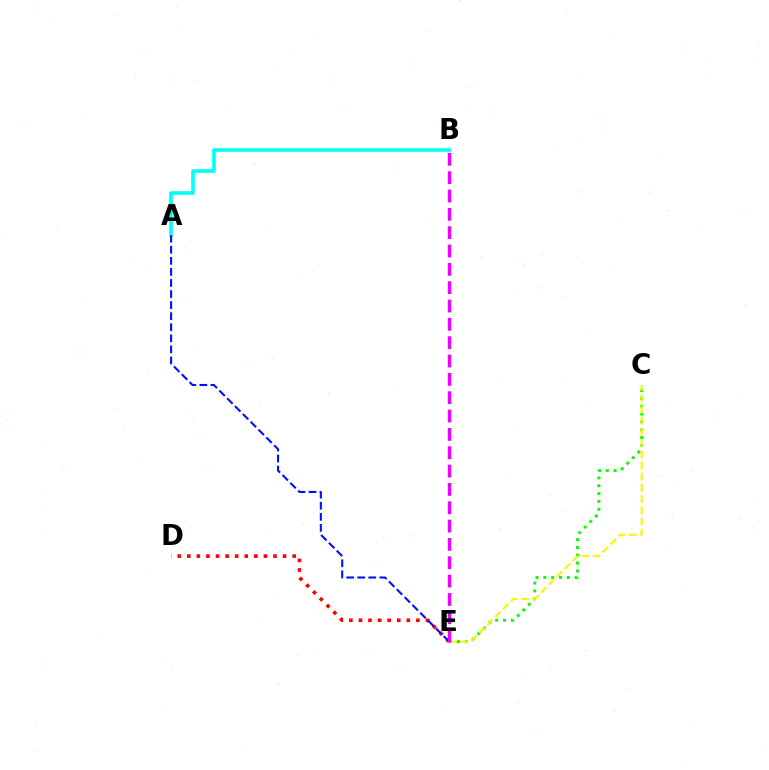{('C', 'E'): [{'color': '#08ff00', 'line_style': 'dotted', 'thickness': 2.13}, {'color': '#fcf500', 'line_style': 'dashed', 'thickness': 1.52}], ('A', 'B'): [{'color': '#00fff6', 'line_style': 'solid', 'thickness': 2.61}], ('D', 'E'): [{'color': '#ff0000', 'line_style': 'dotted', 'thickness': 2.6}], ('A', 'E'): [{'color': '#0010ff', 'line_style': 'dashed', 'thickness': 1.5}], ('B', 'E'): [{'color': '#ee00ff', 'line_style': 'dashed', 'thickness': 2.49}]}